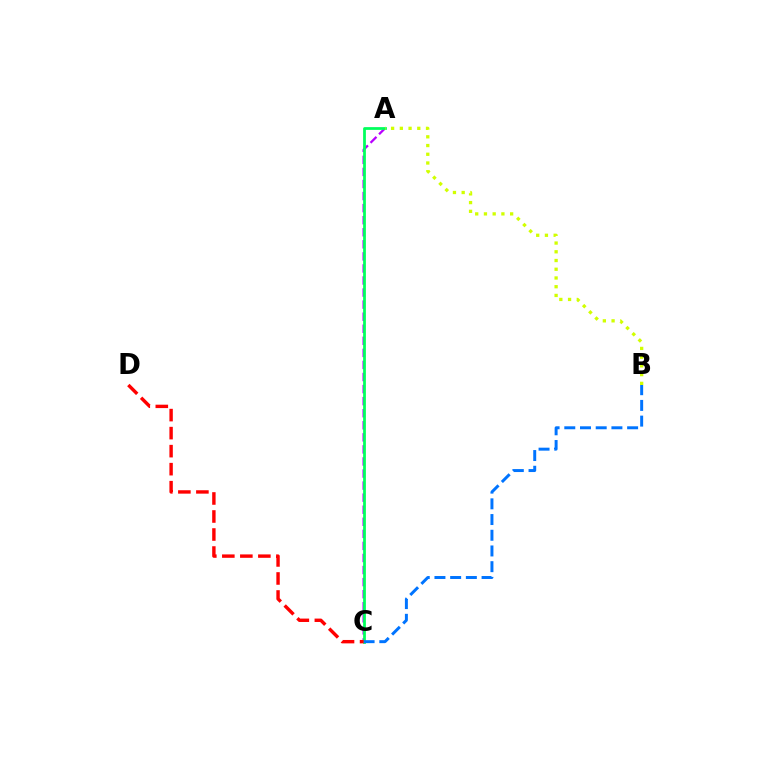{('A', 'C'): [{'color': '#b900ff', 'line_style': 'dashed', 'thickness': 1.64}, {'color': '#00ff5c', 'line_style': 'solid', 'thickness': 1.98}], ('A', 'B'): [{'color': '#d1ff00', 'line_style': 'dotted', 'thickness': 2.37}], ('B', 'C'): [{'color': '#0074ff', 'line_style': 'dashed', 'thickness': 2.13}], ('C', 'D'): [{'color': '#ff0000', 'line_style': 'dashed', 'thickness': 2.45}]}